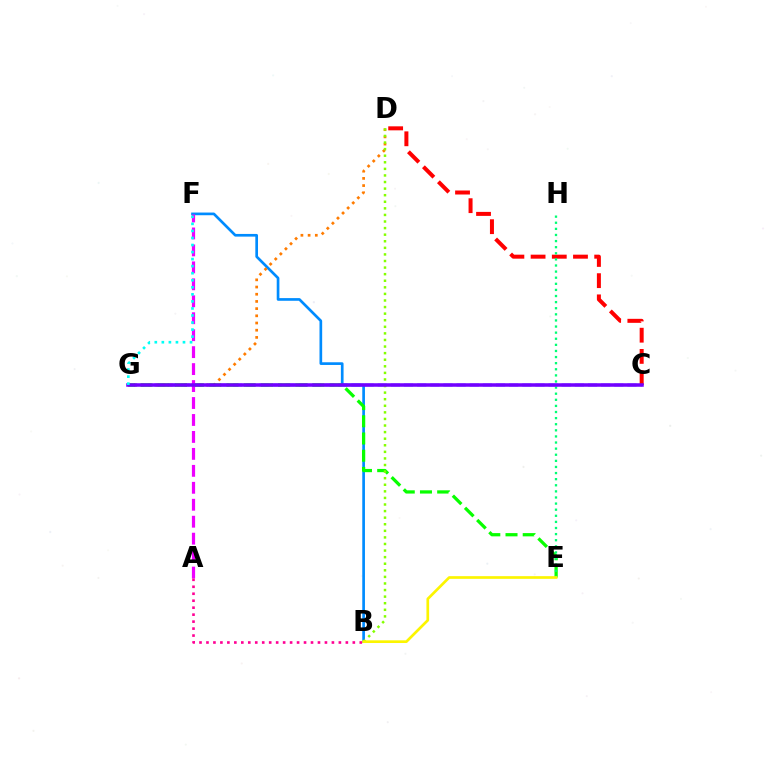{('B', 'F'): [{'color': '#008cff', 'line_style': 'solid', 'thickness': 1.93}], ('D', 'G'): [{'color': '#ff7c00', 'line_style': 'dotted', 'thickness': 1.95}], ('C', 'G'): [{'color': '#0010ff', 'line_style': 'dashed', 'thickness': 1.79}, {'color': '#7200ff', 'line_style': 'solid', 'thickness': 2.54}], ('E', 'G'): [{'color': '#08ff00', 'line_style': 'dashed', 'thickness': 2.34}], ('A', 'F'): [{'color': '#ee00ff', 'line_style': 'dashed', 'thickness': 2.3}], ('B', 'D'): [{'color': '#84ff00', 'line_style': 'dotted', 'thickness': 1.79}], ('A', 'B'): [{'color': '#ff0094', 'line_style': 'dotted', 'thickness': 1.89}], ('C', 'D'): [{'color': '#ff0000', 'line_style': 'dashed', 'thickness': 2.88}], ('E', 'H'): [{'color': '#00ff74', 'line_style': 'dotted', 'thickness': 1.66}], ('B', 'E'): [{'color': '#fcf500', 'line_style': 'solid', 'thickness': 1.93}], ('F', 'G'): [{'color': '#00fff6', 'line_style': 'dotted', 'thickness': 1.91}]}